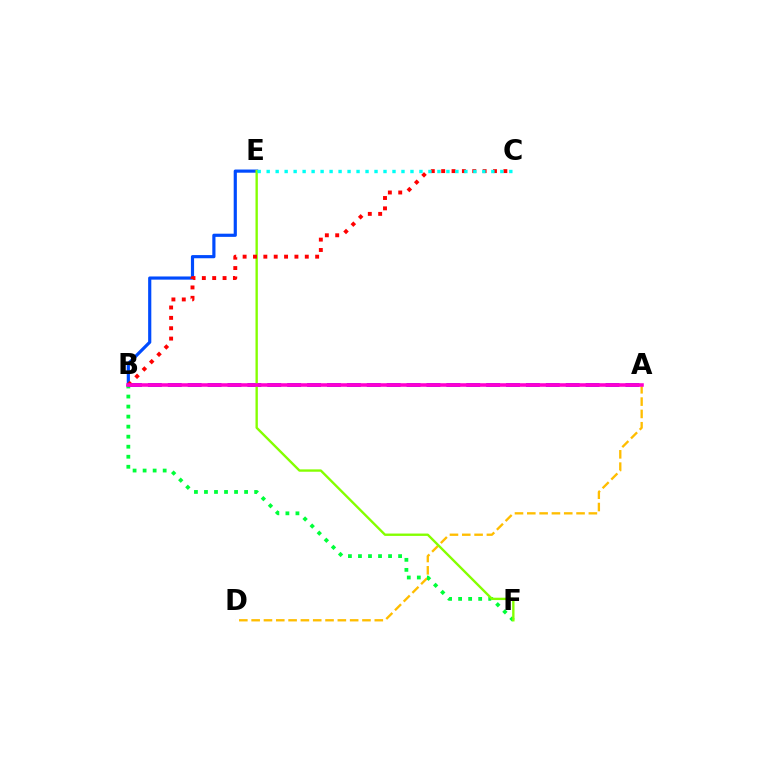{('A', 'D'): [{'color': '#ffbd00', 'line_style': 'dashed', 'thickness': 1.67}], ('B', 'E'): [{'color': '#004bff', 'line_style': 'solid', 'thickness': 2.28}], ('B', 'F'): [{'color': '#00ff39', 'line_style': 'dotted', 'thickness': 2.73}], ('A', 'B'): [{'color': '#7200ff', 'line_style': 'dashed', 'thickness': 2.7}, {'color': '#ff00cf', 'line_style': 'solid', 'thickness': 2.56}], ('E', 'F'): [{'color': '#84ff00', 'line_style': 'solid', 'thickness': 1.7}], ('B', 'C'): [{'color': '#ff0000', 'line_style': 'dotted', 'thickness': 2.82}], ('C', 'E'): [{'color': '#00fff6', 'line_style': 'dotted', 'thickness': 2.44}]}